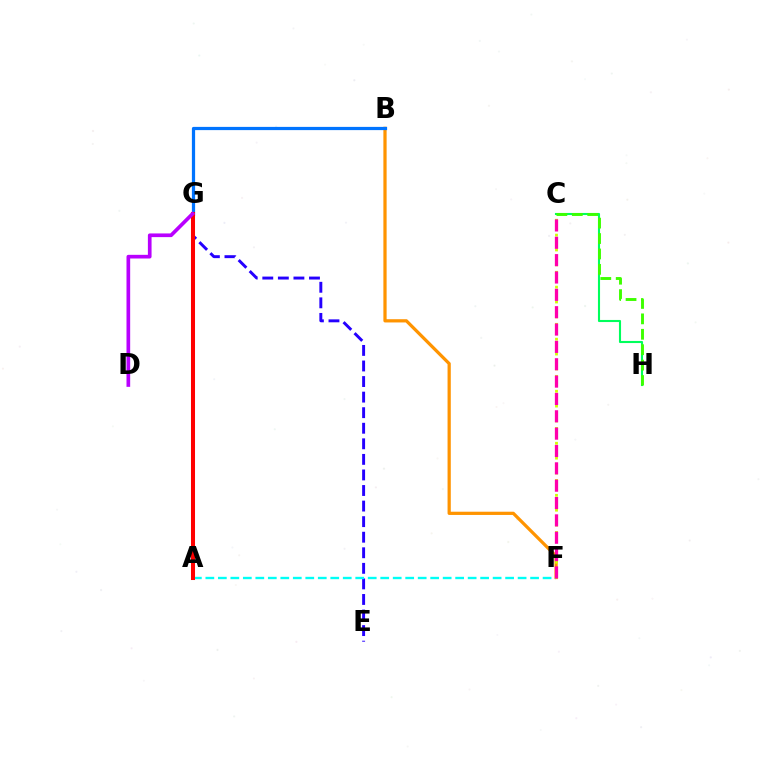{('E', 'G'): [{'color': '#2500ff', 'line_style': 'dashed', 'thickness': 2.11}], ('B', 'F'): [{'color': '#ff9400', 'line_style': 'solid', 'thickness': 2.33}], ('A', 'F'): [{'color': '#00fff6', 'line_style': 'dashed', 'thickness': 1.7}], ('B', 'G'): [{'color': '#0074ff', 'line_style': 'solid', 'thickness': 2.33}], ('C', 'F'): [{'color': '#d1ff00', 'line_style': 'dotted', 'thickness': 2.02}, {'color': '#ff00ac', 'line_style': 'dashed', 'thickness': 2.36}], ('C', 'H'): [{'color': '#00ff5c', 'line_style': 'solid', 'thickness': 1.51}, {'color': '#3dff00', 'line_style': 'dashed', 'thickness': 2.09}], ('A', 'G'): [{'color': '#ff0000', 'line_style': 'solid', 'thickness': 2.91}], ('D', 'G'): [{'color': '#b900ff', 'line_style': 'solid', 'thickness': 2.65}]}